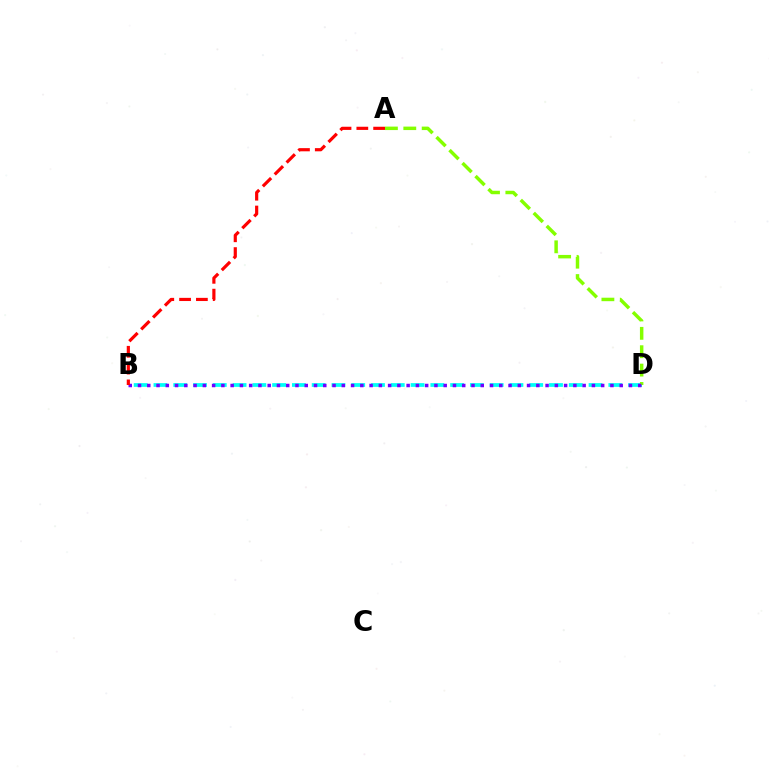{('B', 'D'): [{'color': '#00fff6', 'line_style': 'dashed', 'thickness': 2.69}, {'color': '#7200ff', 'line_style': 'dotted', 'thickness': 2.52}], ('A', 'D'): [{'color': '#84ff00', 'line_style': 'dashed', 'thickness': 2.5}], ('A', 'B'): [{'color': '#ff0000', 'line_style': 'dashed', 'thickness': 2.28}]}